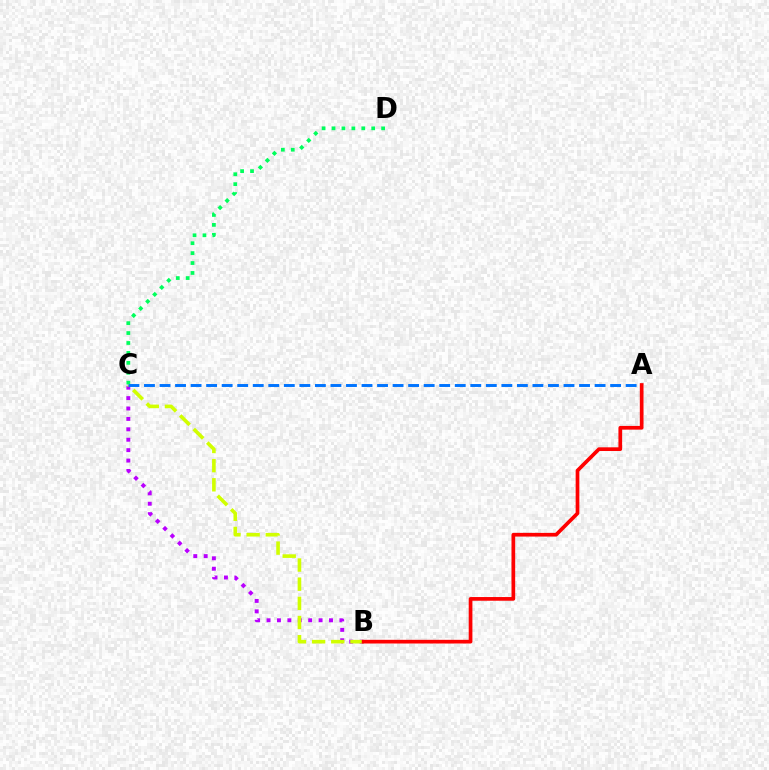{('C', 'D'): [{'color': '#00ff5c', 'line_style': 'dotted', 'thickness': 2.7}], ('B', 'C'): [{'color': '#b900ff', 'line_style': 'dotted', 'thickness': 2.83}, {'color': '#d1ff00', 'line_style': 'dashed', 'thickness': 2.6}], ('A', 'C'): [{'color': '#0074ff', 'line_style': 'dashed', 'thickness': 2.11}], ('A', 'B'): [{'color': '#ff0000', 'line_style': 'solid', 'thickness': 2.66}]}